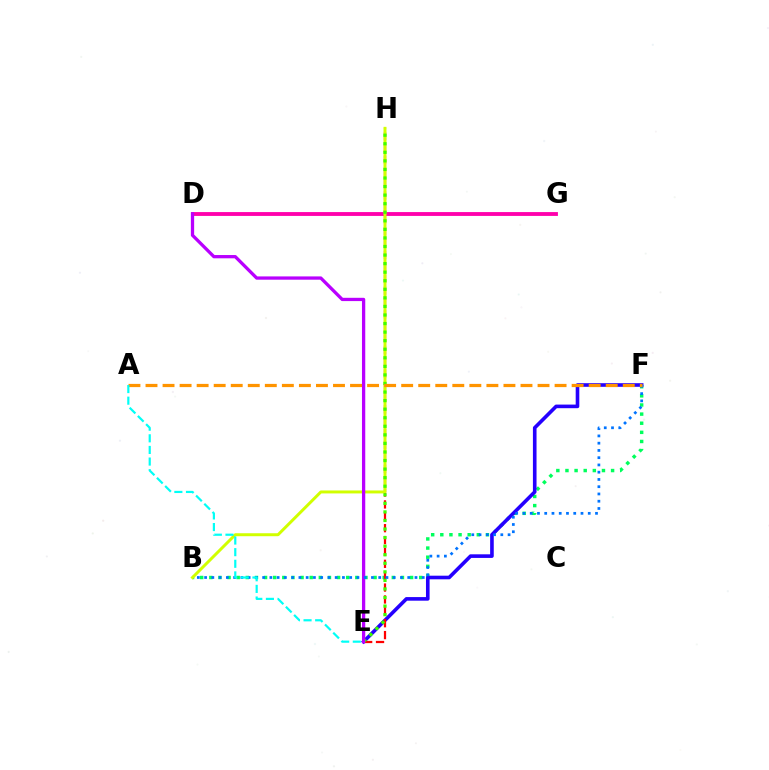{('B', 'F'): [{'color': '#00ff5c', 'line_style': 'dotted', 'thickness': 2.48}, {'color': '#0074ff', 'line_style': 'dotted', 'thickness': 1.97}], ('D', 'G'): [{'color': '#ff00ac', 'line_style': 'solid', 'thickness': 2.77}], ('E', 'F'): [{'color': '#2500ff', 'line_style': 'solid', 'thickness': 2.6}], ('E', 'H'): [{'color': '#ff0000', 'line_style': 'dashed', 'thickness': 1.61}, {'color': '#3dff00', 'line_style': 'dotted', 'thickness': 2.33}], ('B', 'H'): [{'color': '#d1ff00', 'line_style': 'solid', 'thickness': 2.14}], ('D', 'E'): [{'color': '#b900ff', 'line_style': 'solid', 'thickness': 2.36}], ('A', 'F'): [{'color': '#ff9400', 'line_style': 'dashed', 'thickness': 2.32}], ('A', 'E'): [{'color': '#00fff6', 'line_style': 'dashed', 'thickness': 1.58}]}